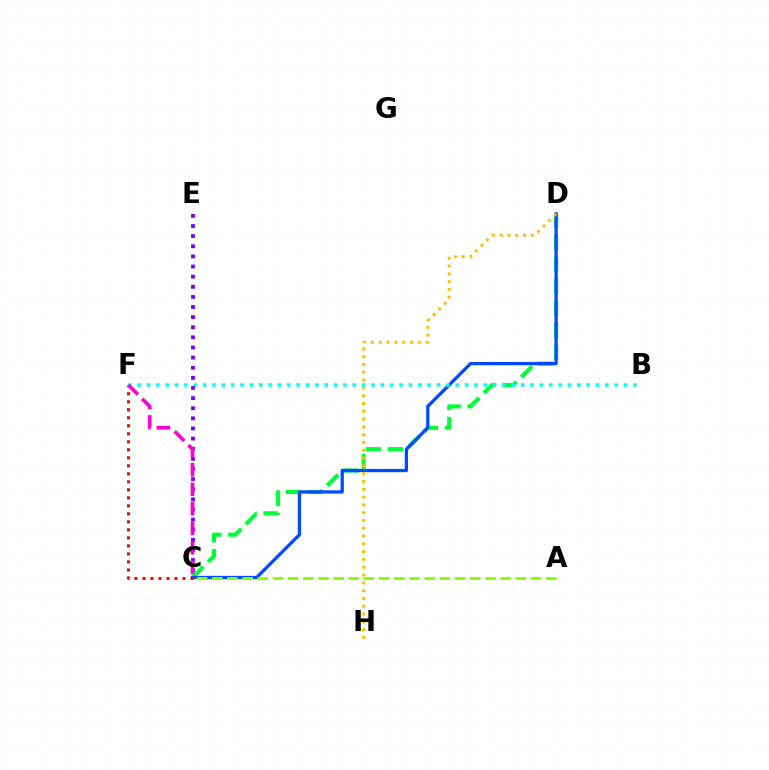{('C', 'D'): [{'color': '#00ff39', 'line_style': 'dashed', 'thickness': 2.99}, {'color': '#004bff', 'line_style': 'solid', 'thickness': 2.36}], ('D', 'H'): [{'color': '#ffbd00', 'line_style': 'dotted', 'thickness': 2.12}], ('A', 'C'): [{'color': '#84ff00', 'line_style': 'dashed', 'thickness': 2.06}], ('C', 'F'): [{'color': '#ff0000', 'line_style': 'dotted', 'thickness': 2.18}, {'color': '#ff00cf', 'line_style': 'dashed', 'thickness': 2.65}], ('B', 'F'): [{'color': '#00fff6', 'line_style': 'dotted', 'thickness': 2.54}], ('C', 'E'): [{'color': '#7200ff', 'line_style': 'dotted', 'thickness': 2.75}]}